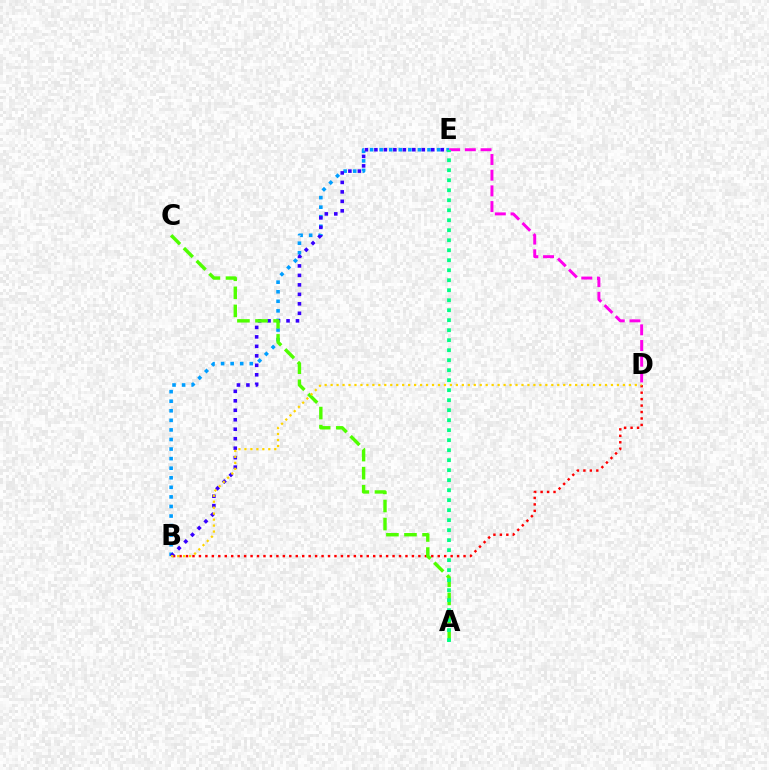{('B', 'D'): [{'color': '#ff0000', 'line_style': 'dotted', 'thickness': 1.75}, {'color': '#ffd500', 'line_style': 'dotted', 'thickness': 1.62}], ('B', 'E'): [{'color': '#009eff', 'line_style': 'dotted', 'thickness': 2.6}, {'color': '#3700ff', 'line_style': 'dotted', 'thickness': 2.58}], ('D', 'E'): [{'color': '#ff00ed', 'line_style': 'dashed', 'thickness': 2.13}], ('A', 'C'): [{'color': '#4fff00', 'line_style': 'dashed', 'thickness': 2.45}], ('A', 'E'): [{'color': '#00ff86', 'line_style': 'dotted', 'thickness': 2.72}]}